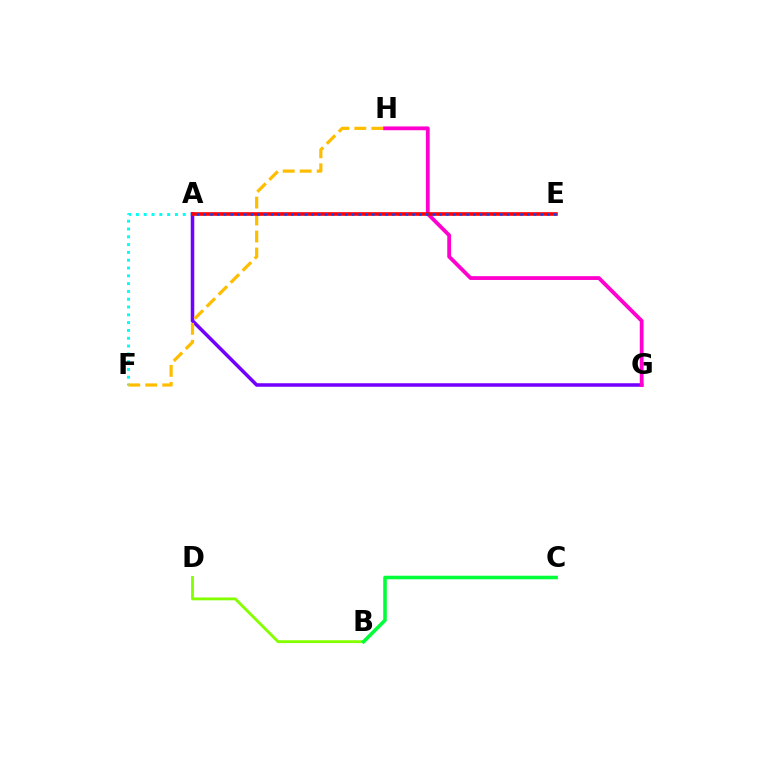{('A', 'F'): [{'color': '#00fff6', 'line_style': 'dotted', 'thickness': 2.12}], ('B', 'D'): [{'color': '#84ff00', 'line_style': 'solid', 'thickness': 2.05}], ('A', 'G'): [{'color': '#7200ff', 'line_style': 'solid', 'thickness': 2.54}], ('G', 'H'): [{'color': '#ff00cf', 'line_style': 'solid', 'thickness': 2.74}], ('F', 'H'): [{'color': '#ffbd00', 'line_style': 'dashed', 'thickness': 2.31}], ('B', 'C'): [{'color': '#00ff39', 'line_style': 'solid', 'thickness': 2.57}], ('A', 'E'): [{'color': '#ff0000', 'line_style': 'solid', 'thickness': 2.62}, {'color': '#004bff', 'line_style': 'dotted', 'thickness': 1.83}]}